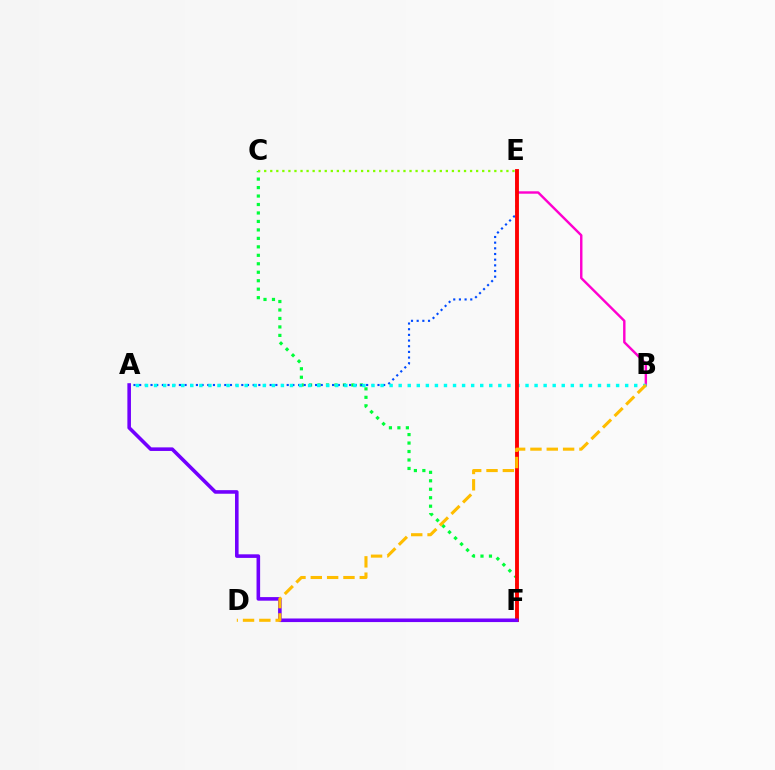{('B', 'E'): [{'color': '#ff00cf', 'line_style': 'solid', 'thickness': 1.74}], ('C', 'F'): [{'color': '#00ff39', 'line_style': 'dotted', 'thickness': 2.3}], ('C', 'E'): [{'color': '#84ff00', 'line_style': 'dotted', 'thickness': 1.65}], ('A', 'E'): [{'color': '#004bff', 'line_style': 'dotted', 'thickness': 1.54}], ('A', 'B'): [{'color': '#00fff6', 'line_style': 'dotted', 'thickness': 2.46}], ('E', 'F'): [{'color': '#ff0000', 'line_style': 'solid', 'thickness': 2.79}], ('A', 'F'): [{'color': '#7200ff', 'line_style': 'solid', 'thickness': 2.58}], ('B', 'D'): [{'color': '#ffbd00', 'line_style': 'dashed', 'thickness': 2.22}]}